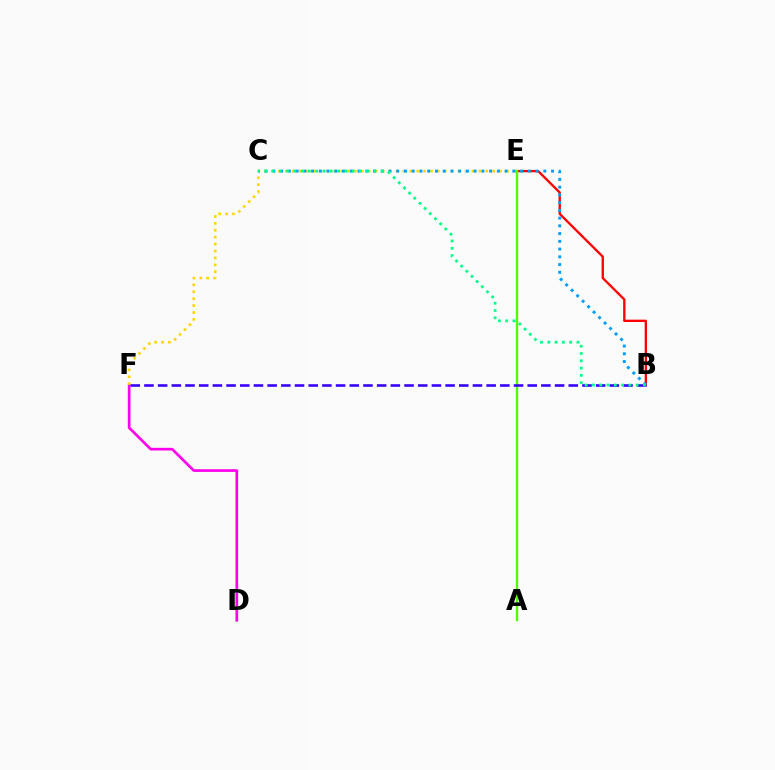{('B', 'E'): [{'color': '#ff0000', 'line_style': 'solid', 'thickness': 1.67}], ('D', 'F'): [{'color': '#ff00ed', 'line_style': 'solid', 'thickness': 1.93}], ('E', 'F'): [{'color': '#ffd500', 'line_style': 'dotted', 'thickness': 1.88}], ('A', 'E'): [{'color': '#4fff00', 'line_style': 'solid', 'thickness': 1.71}], ('B', 'F'): [{'color': '#3700ff', 'line_style': 'dashed', 'thickness': 1.86}], ('B', 'C'): [{'color': '#009eff', 'line_style': 'dotted', 'thickness': 2.1}, {'color': '#00ff86', 'line_style': 'dotted', 'thickness': 1.98}]}